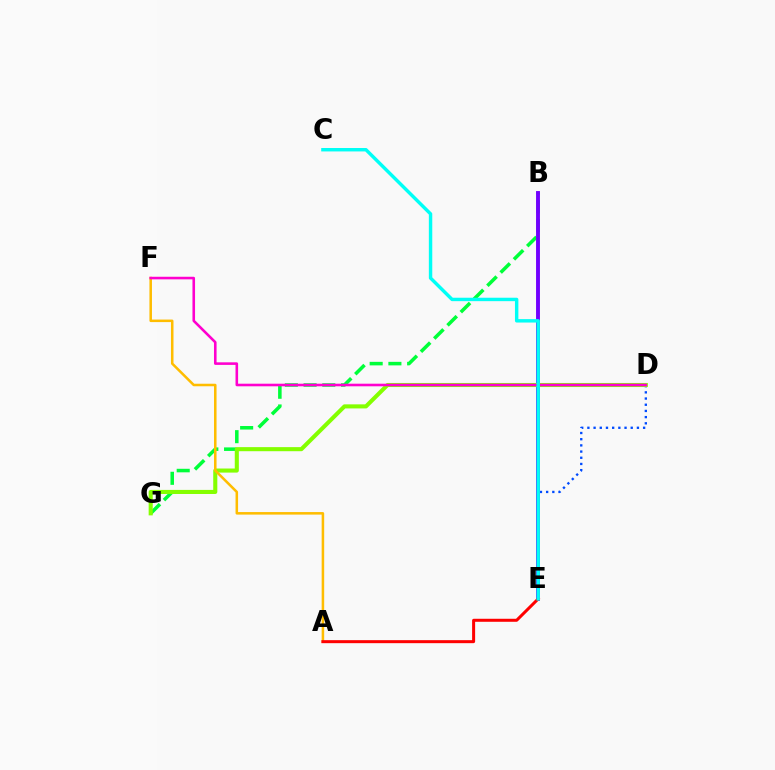{('D', 'E'): [{'color': '#004bff', 'line_style': 'dotted', 'thickness': 1.68}], ('B', 'G'): [{'color': '#00ff39', 'line_style': 'dashed', 'thickness': 2.54}], ('B', 'E'): [{'color': '#7200ff', 'line_style': 'solid', 'thickness': 2.8}], ('D', 'G'): [{'color': '#84ff00', 'line_style': 'solid', 'thickness': 2.94}], ('A', 'F'): [{'color': '#ffbd00', 'line_style': 'solid', 'thickness': 1.82}], ('D', 'F'): [{'color': '#ff00cf', 'line_style': 'solid', 'thickness': 1.86}], ('A', 'E'): [{'color': '#ff0000', 'line_style': 'solid', 'thickness': 2.17}], ('C', 'E'): [{'color': '#00fff6', 'line_style': 'solid', 'thickness': 2.46}]}